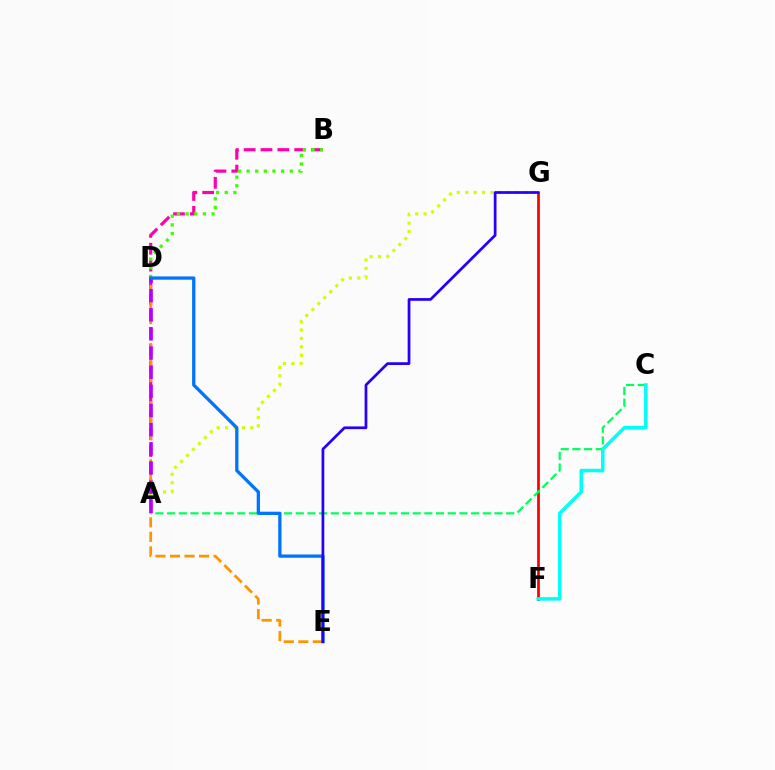{('A', 'B'): [{'color': '#ff00ac', 'line_style': 'dashed', 'thickness': 2.29}], ('F', 'G'): [{'color': '#ff0000', 'line_style': 'solid', 'thickness': 1.96}], ('D', 'E'): [{'color': '#ff9400', 'line_style': 'dashed', 'thickness': 1.97}, {'color': '#0074ff', 'line_style': 'solid', 'thickness': 2.37}], ('A', 'G'): [{'color': '#d1ff00', 'line_style': 'dotted', 'thickness': 2.29}], ('A', 'C'): [{'color': '#00ff5c', 'line_style': 'dashed', 'thickness': 1.59}], ('A', 'D'): [{'color': '#b900ff', 'line_style': 'dashed', 'thickness': 2.6}], ('B', 'D'): [{'color': '#3dff00', 'line_style': 'dotted', 'thickness': 2.35}], ('C', 'F'): [{'color': '#00fff6', 'line_style': 'solid', 'thickness': 2.56}], ('E', 'G'): [{'color': '#2500ff', 'line_style': 'solid', 'thickness': 1.96}]}